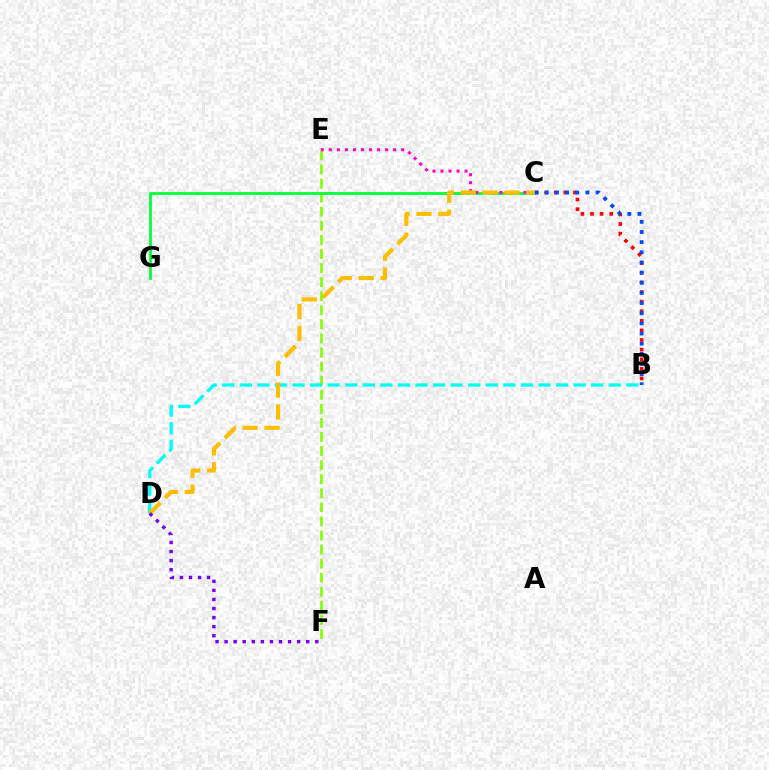{('E', 'F'): [{'color': '#84ff00', 'line_style': 'dashed', 'thickness': 1.91}], ('B', 'C'): [{'color': '#ff0000', 'line_style': 'dotted', 'thickness': 2.61}, {'color': '#004bff', 'line_style': 'dotted', 'thickness': 2.76}], ('C', 'G'): [{'color': '#00ff39', 'line_style': 'solid', 'thickness': 1.99}], ('C', 'E'): [{'color': '#ff00cf', 'line_style': 'dotted', 'thickness': 2.18}], ('B', 'D'): [{'color': '#00fff6', 'line_style': 'dashed', 'thickness': 2.39}], ('C', 'D'): [{'color': '#ffbd00', 'line_style': 'dashed', 'thickness': 2.97}], ('D', 'F'): [{'color': '#7200ff', 'line_style': 'dotted', 'thickness': 2.46}]}